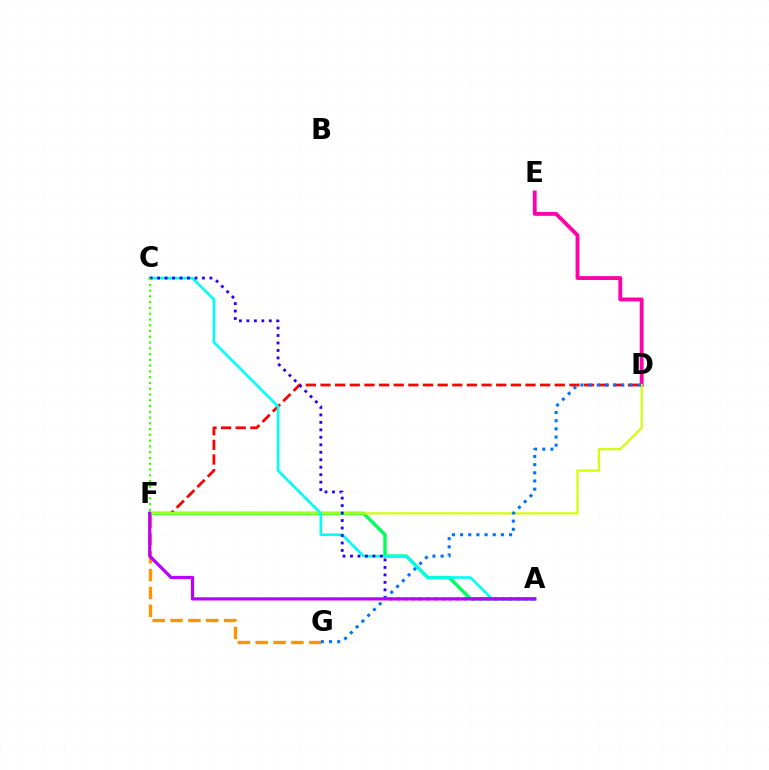{('D', 'F'): [{'color': '#ff0000', 'line_style': 'dashed', 'thickness': 1.99}, {'color': '#d1ff00', 'line_style': 'solid', 'thickness': 1.55}], ('A', 'F'): [{'color': '#00ff5c', 'line_style': 'solid', 'thickness': 2.43}, {'color': '#b900ff', 'line_style': 'solid', 'thickness': 2.31}], ('D', 'E'): [{'color': '#ff00ac', 'line_style': 'solid', 'thickness': 2.78}], ('A', 'C'): [{'color': '#00fff6', 'line_style': 'solid', 'thickness': 1.9}, {'color': '#2500ff', 'line_style': 'dotted', 'thickness': 2.03}], ('F', 'G'): [{'color': '#ff9400', 'line_style': 'dashed', 'thickness': 2.43}], ('D', 'G'): [{'color': '#0074ff', 'line_style': 'dotted', 'thickness': 2.22}], ('C', 'F'): [{'color': '#3dff00', 'line_style': 'dotted', 'thickness': 1.57}]}